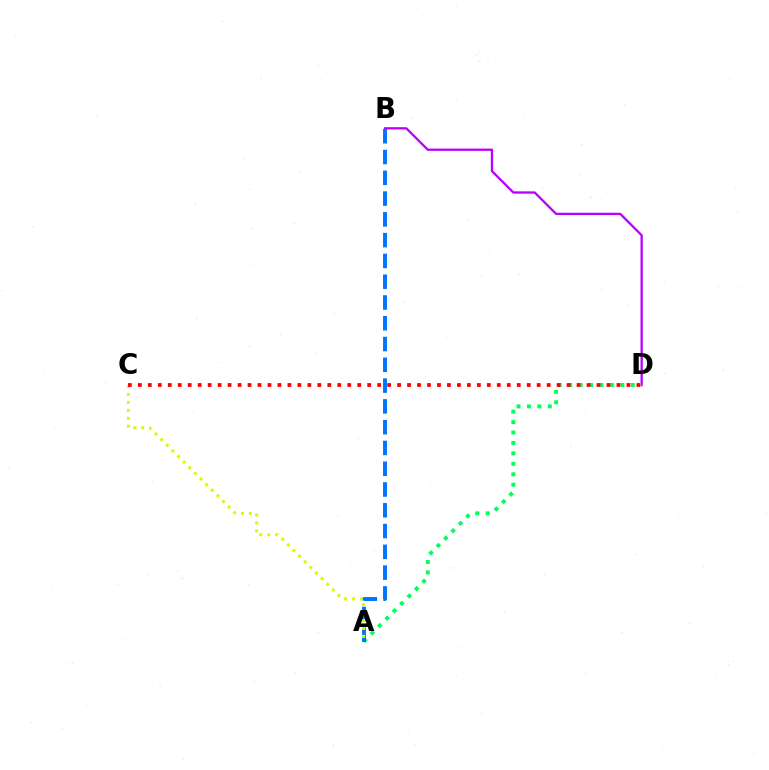{('B', 'D'): [{'color': '#b900ff', 'line_style': 'solid', 'thickness': 1.65}], ('A', 'D'): [{'color': '#00ff5c', 'line_style': 'dotted', 'thickness': 2.83}], ('A', 'B'): [{'color': '#0074ff', 'line_style': 'dashed', 'thickness': 2.82}], ('A', 'C'): [{'color': '#d1ff00', 'line_style': 'dotted', 'thickness': 2.16}], ('C', 'D'): [{'color': '#ff0000', 'line_style': 'dotted', 'thickness': 2.71}]}